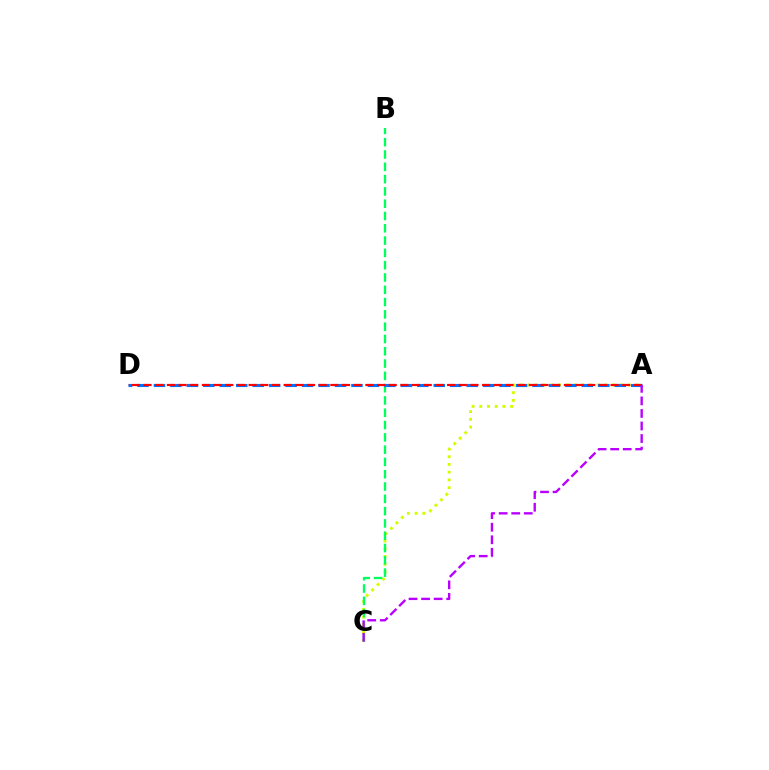{('A', 'C'): [{'color': '#d1ff00', 'line_style': 'dotted', 'thickness': 2.1}, {'color': '#b900ff', 'line_style': 'dashed', 'thickness': 1.7}], ('B', 'C'): [{'color': '#00ff5c', 'line_style': 'dashed', 'thickness': 1.67}], ('A', 'D'): [{'color': '#0074ff', 'line_style': 'dashed', 'thickness': 2.24}, {'color': '#ff0000', 'line_style': 'dashed', 'thickness': 1.59}]}